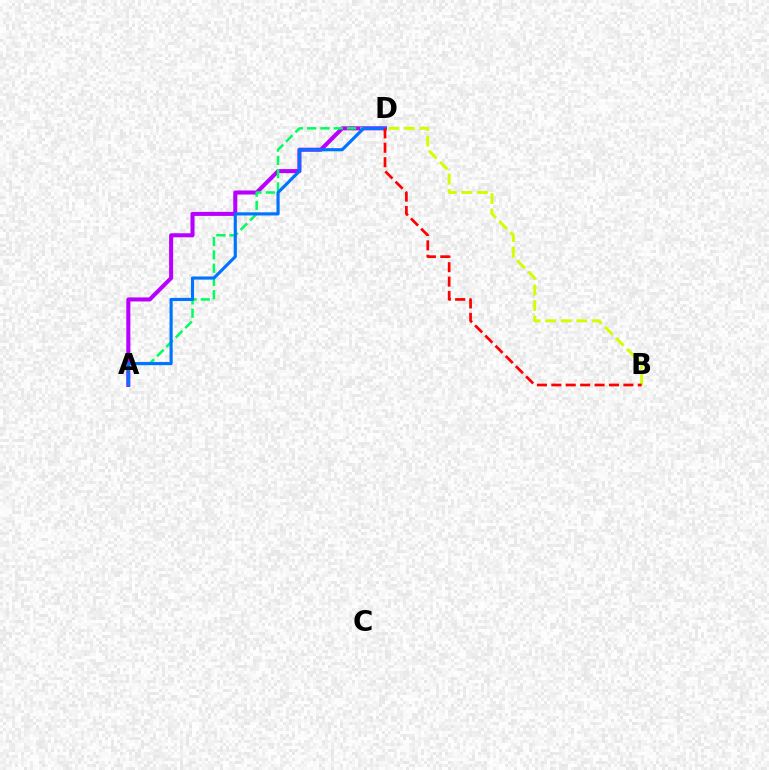{('B', 'D'): [{'color': '#d1ff00', 'line_style': 'dashed', 'thickness': 2.12}, {'color': '#ff0000', 'line_style': 'dashed', 'thickness': 1.96}], ('A', 'D'): [{'color': '#b900ff', 'line_style': 'solid', 'thickness': 2.92}, {'color': '#00ff5c', 'line_style': 'dashed', 'thickness': 1.8}, {'color': '#0074ff', 'line_style': 'solid', 'thickness': 2.26}]}